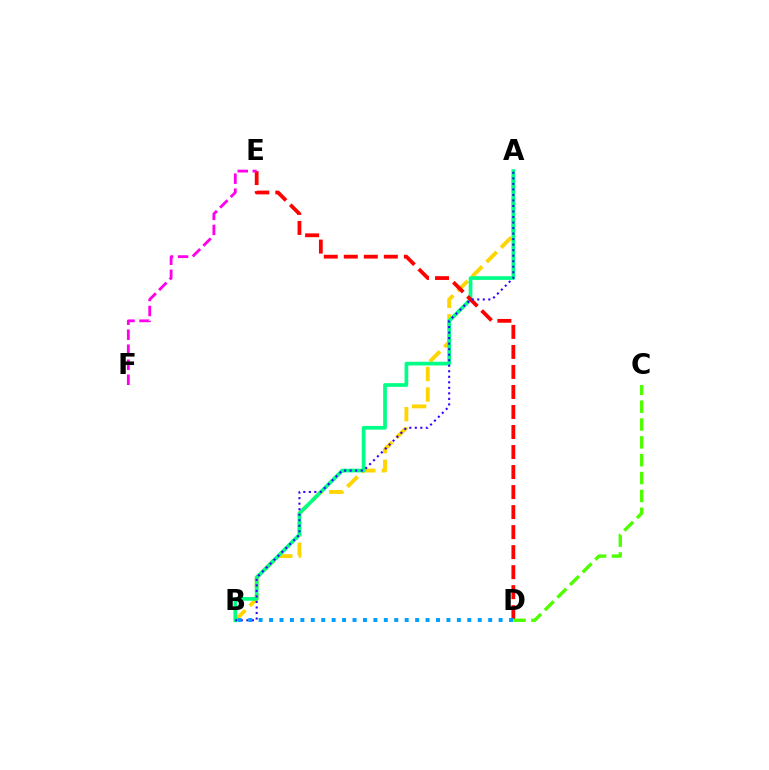{('A', 'B'): [{'color': '#ffd500', 'line_style': 'dashed', 'thickness': 2.78}, {'color': '#00ff86', 'line_style': 'solid', 'thickness': 2.67}, {'color': '#3700ff', 'line_style': 'dotted', 'thickness': 1.5}], ('D', 'E'): [{'color': '#ff0000', 'line_style': 'dashed', 'thickness': 2.72}], ('E', 'F'): [{'color': '#ff00ed', 'line_style': 'dashed', 'thickness': 2.04}], ('C', 'D'): [{'color': '#4fff00', 'line_style': 'dashed', 'thickness': 2.42}], ('B', 'D'): [{'color': '#009eff', 'line_style': 'dotted', 'thickness': 2.83}]}